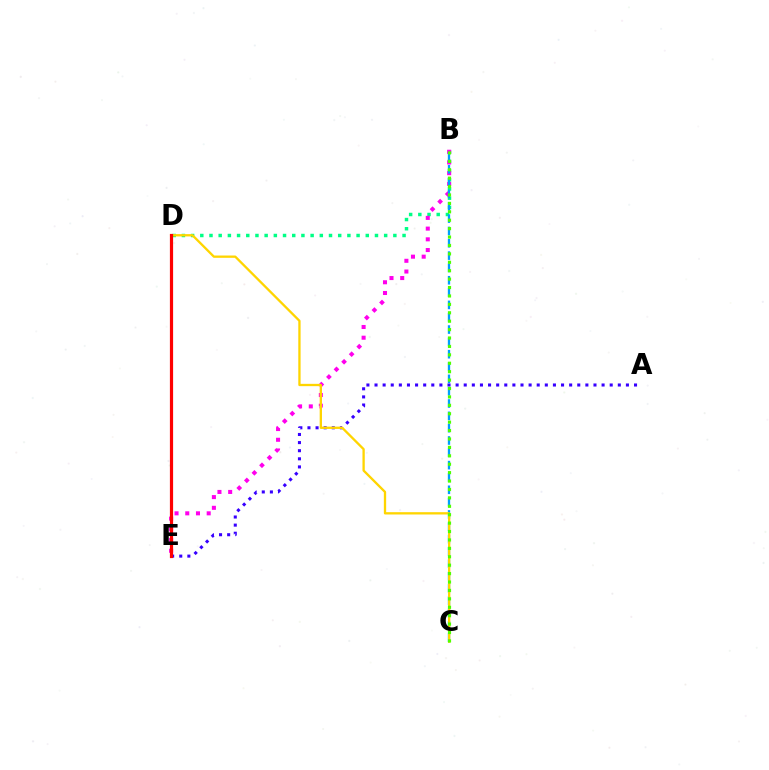{('A', 'E'): [{'color': '#3700ff', 'line_style': 'dotted', 'thickness': 2.2}], ('B', 'D'): [{'color': '#00ff86', 'line_style': 'dotted', 'thickness': 2.5}], ('B', 'E'): [{'color': '#ff00ed', 'line_style': 'dotted', 'thickness': 2.91}], ('B', 'C'): [{'color': '#009eff', 'line_style': 'dashed', 'thickness': 1.67}, {'color': '#4fff00', 'line_style': 'dotted', 'thickness': 2.29}], ('C', 'D'): [{'color': '#ffd500', 'line_style': 'solid', 'thickness': 1.66}], ('D', 'E'): [{'color': '#ff0000', 'line_style': 'solid', 'thickness': 2.31}]}